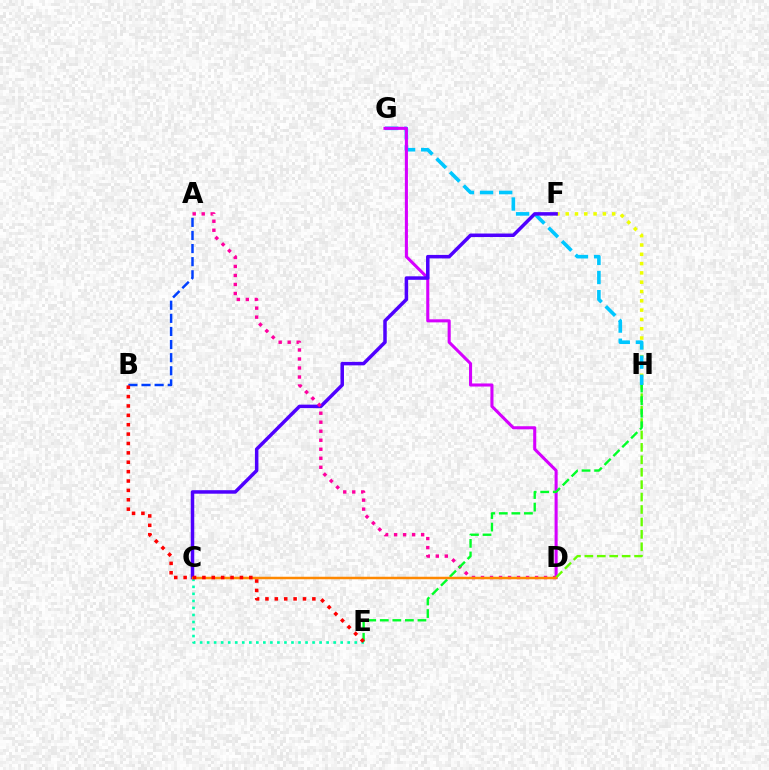{('F', 'H'): [{'color': '#eeff00', 'line_style': 'dotted', 'thickness': 2.53}], ('C', 'E'): [{'color': '#00ffaf', 'line_style': 'dotted', 'thickness': 1.91}], ('G', 'H'): [{'color': '#00c7ff', 'line_style': 'dashed', 'thickness': 2.6}], ('D', 'G'): [{'color': '#d600ff', 'line_style': 'solid', 'thickness': 2.21}], ('C', 'F'): [{'color': '#4f00ff', 'line_style': 'solid', 'thickness': 2.52}], ('A', 'D'): [{'color': '#ff00a0', 'line_style': 'dotted', 'thickness': 2.45}], ('D', 'H'): [{'color': '#66ff00', 'line_style': 'dashed', 'thickness': 1.69}], ('A', 'B'): [{'color': '#003fff', 'line_style': 'dashed', 'thickness': 1.78}], ('E', 'H'): [{'color': '#00ff27', 'line_style': 'dashed', 'thickness': 1.71}], ('C', 'D'): [{'color': '#ff8800', 'line_style': 'solid', 'thickness': 1.8}], ('B', 'E'): [{'color': '#ff0000', 'line_style': 'dotted', 'thickness': 2.55}]}